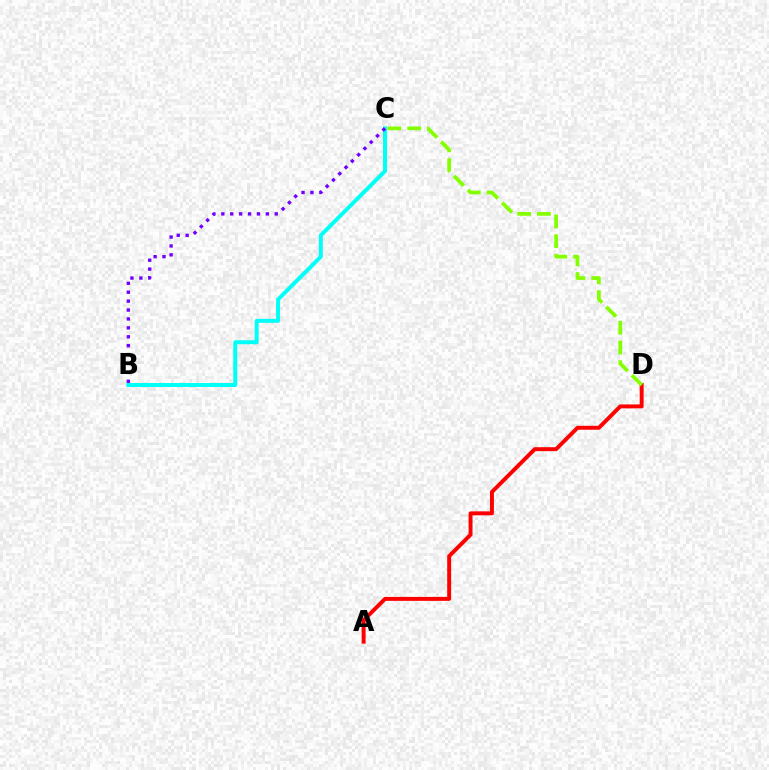{('B', 'C'): [{'color': '#00fff6', 'line_style': 'solid', 'thickness': 2.86}, {'color': '#7200ff', 'line_style': 'dotted', 'thickness': 2.42}], ('A', 'D'): [{'color': '#ff0000', 'line_style': 'solid', 'thickness': 2.84}], ('C', 'D'): [{'color': '#84ff00', 'line_style': 'dashed', 'thickness': 2.68}]}